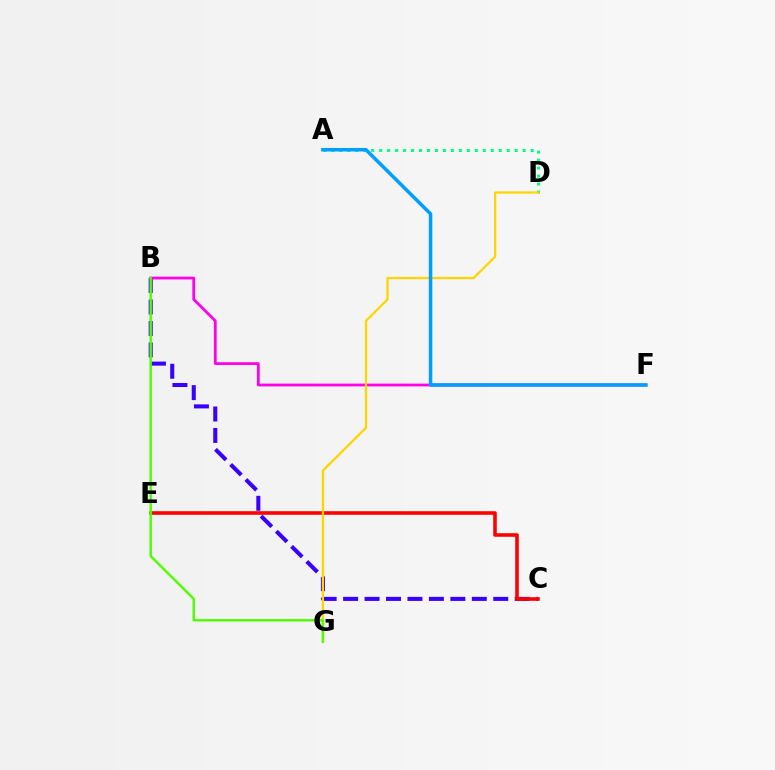{('B', 'C'): [{'color': '#3700ff', 'line_style': 'dashed', 'thickness': 2.91}], ('C', 'E'): [{'color': '#ff0000', 'line_style': 'solid', 'thickness': 2.58}], ('B', 'F'): [{'color': '#ff00ed', 'line_style': 'solid', 'thickness': 2.01}], ('A', 'D'): [{'color': '#00ff86', 'line_style': 'dotted', 'thickness': 2.17}], ('D', 'G'): [{'color': '#ffd500', 'line_style': 'solid', 'thickness': 1.63}], ('A', 'F'): [{'color': '#009eff', 'line_style': 'solid', 'thickness': 2.53}], ('B', 'G'): [{'color': '#4fff00', 'line_style': 'solid', 'thickness': 1.75}]}